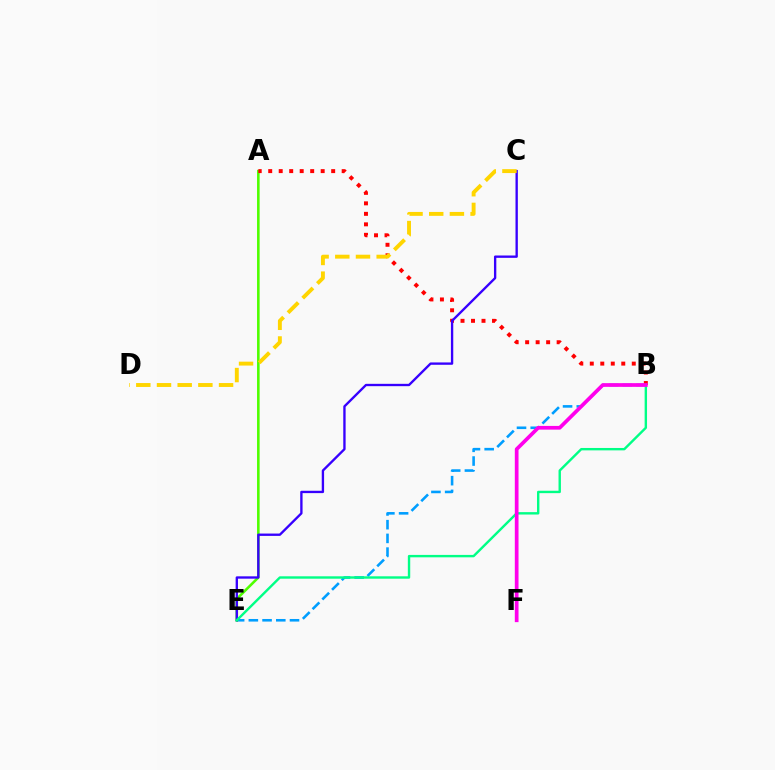{('B', 'E'): [{'color': '#009eff', 'line_style': 'dashed', 'thickness': 1.86}, {'color': '#00ff86', 'line_style': 'solid', 'thickness': 1.73}], ('A', 'E'): [{'color': '#4fff00', 'line_style': 'solid', 'thickness': 1.86}], ('A', 'B'): [{'color': '#ff0000', 'line_style': 'dotted', 'thickness': 2.85}], ('C', 'E'): [{'color': '#3700ff', 'line_style': 'solid', 'thickness': 1.69}], ('B', 'F'): [{'color': '#ff00ed', 'line_style': 'solid', 'thickness': 2.67}], ('C', 'D'): [{'color': '#ffd500', 'line_style': 'dashed', 'thickness': 2.81}]}